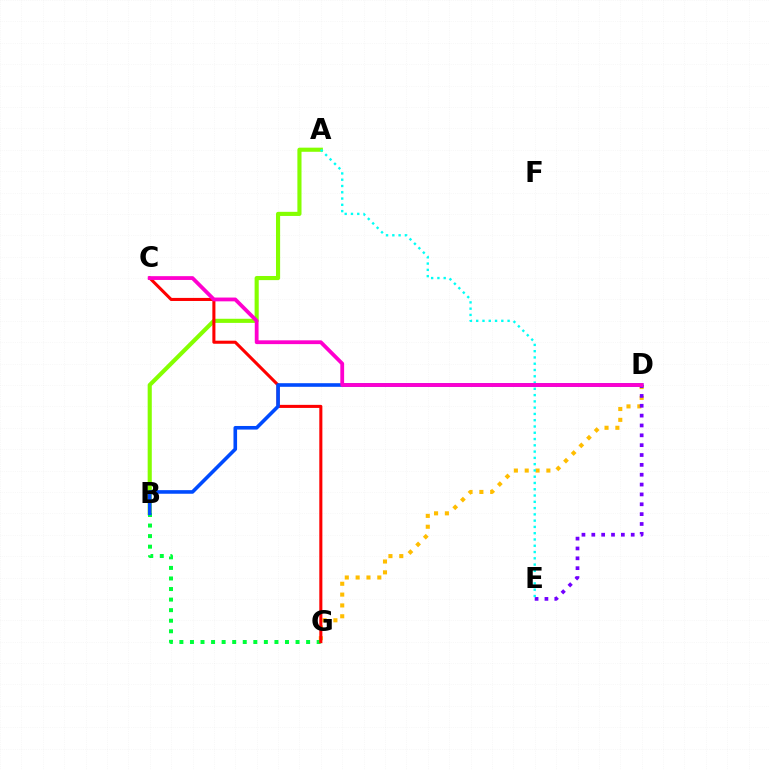{('A', 'B'): [{'color': '#84ff00', 'line_style': 'solid', 'thickness': 2.97}], ('D', 'G'): [{'color': '#ffbd00', 'line_style': 'dotted', 'thickness': 2.94}], ('D', 'E'): [{'color': '#7200ff', 'line_style': 'dotted', 'thickness': 2.68}], ('B', 'G'): [{'color': '#00ff39', 'line_style': 'dotted', 'thickness': 2.87}], ('C', 'G'): [{'color': '#ff0000', 'line_style': 'solid', 'thickness': 2.21}], ('B', 'D'): [{'color': '#004bff', 'line_style': 'solid', 'thickness': 2.59}], ('A', 'E'): [{'color': '#00fff6', 'line_style': 'dotted', 'thickness': 1.71}], ('C', 'D'): [{'color': '#ff00cf', 'line_style': 'solid', 'thickness': 2.73}]}